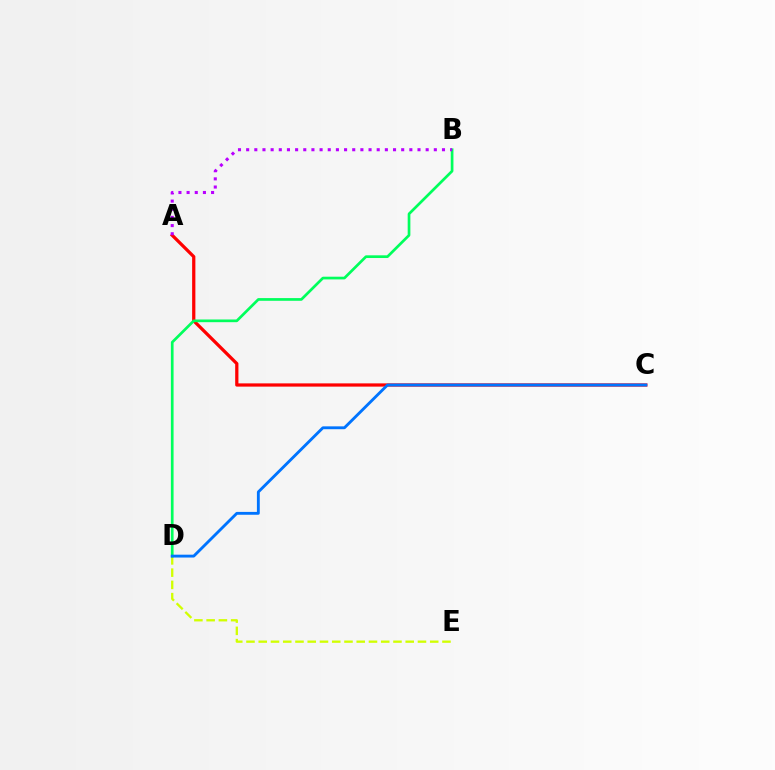{('A', 'C'): [{'color': '#ff0000', 'line_style': 'solid', 'thickness': 2.33}], ('D', 'E'): [{'color': '#d1ff00', 'line_style': 'dashed', 'thickness': 1.66}], ('B', 'D'): [{'color': '#00ff5c', 'line_style': 'solid', 'thickness': 1.94}], ('C', 'D'): [{'color': '#0074ff', 'line_style': 'solid', 'thickness': 2.06}], ('A', 'B'): [{'color': '#b900ff', 'line_style': 'dotted', 'thickness': 2.22}]}